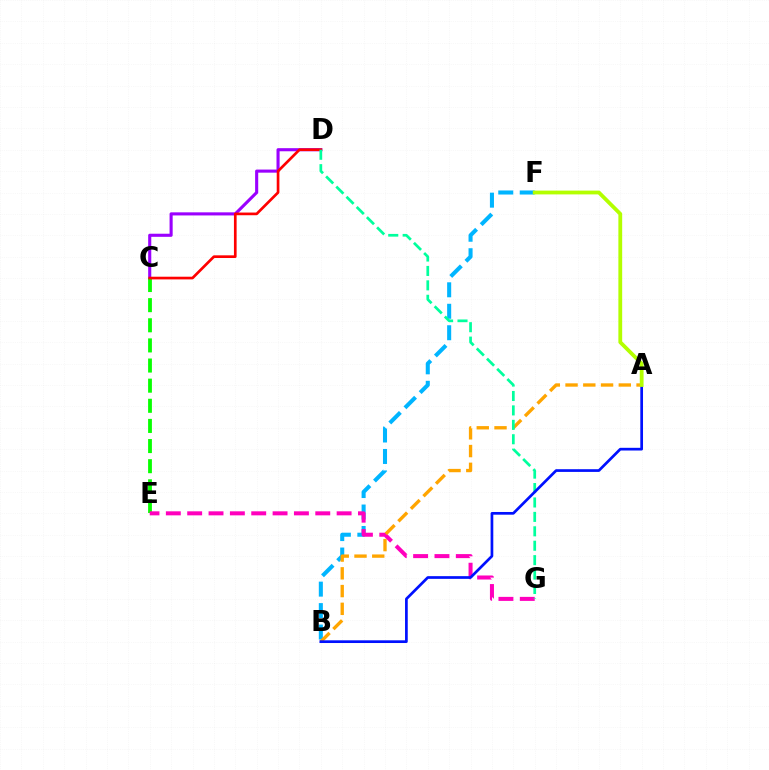{('C', 'D'): [{'color': '#9b00ff', 'line_style': 'solid', 'thickness': 2.23}, {'color': '#ff0000', 'line_style': 'solid', 'thickness': 1.93}], ('C', 'E'): [{'color': '#08ff00', 'line_style': 'dashed', 'thickness': 2.73}], ('B', 'F'): [{'color': '#00b5ff', 'line_style': 'dashed', 'thickness': 2.92}], ('E', 'G'): [{'color': '#ff00bd', 'line_style': 'dashed', 'thickness': 2.9}], ('A', 'B'): [{'color': '#ffa500', 'line_style': 'dashed', 'thickness': 2.41}, {'color': '#0010ff', 'line_style': 'solid', 'thickness': 1.95}], ('D', 'G'): [{'color': '#00ff9d', 'line_style': 'dashed', 'thickness': 1.96}], ('A', 'F'): [{'color': '#b3ff00', 'line_style': 'solid', 'thickness': 2.73}]}